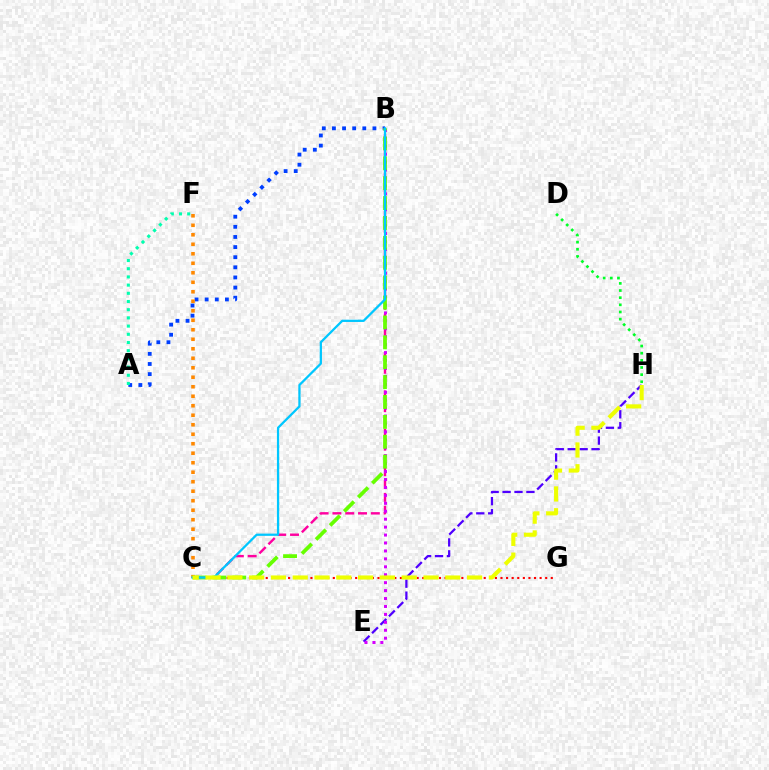{('E', 'H'): [{'color': '#4f00ff', 'line_style': 'dashed', 'thickness': 1.62}], ('C', 'G'): [{'color': '#ff0000', 'line_style': 'dotted', 'thickness': 1.52}], ('A', 'B'): [{'color': '#003fff', 'line_style': 'dotted', 'thickness': 2.75}], ('A', 'F'): [{'color': '#00ffaf', 'line_style': 'dotted', 'thickness': 2.23}], ('D', 'H'): [{'color': '#00ff27', 'line_style': 'dotted', 'thickness': 1.94}], ('B', 'C'): [{'color': '#ff00a0', 'line_style': 'dashed', 'thickness': 1.74}, {'color': '#66ff00', 'line_style': 'dashed', 'thickness': 2.7}, {'color': '#00c7ff', 'line_style': 'solid', 'thickness': 1.63}], ('B', 'E'): [{'color': '#d600ff', 'line_style': 'dotted', 'thickness': 2.16}], ('C', 'F'): [{'color': '#ff8800', 'line_style': 'dotted', 'thickness': 2.58}], ('C', 'H'): [{'color': '#eeff00', 'line_style': 'dashed', 'thickness': 2.96}]}